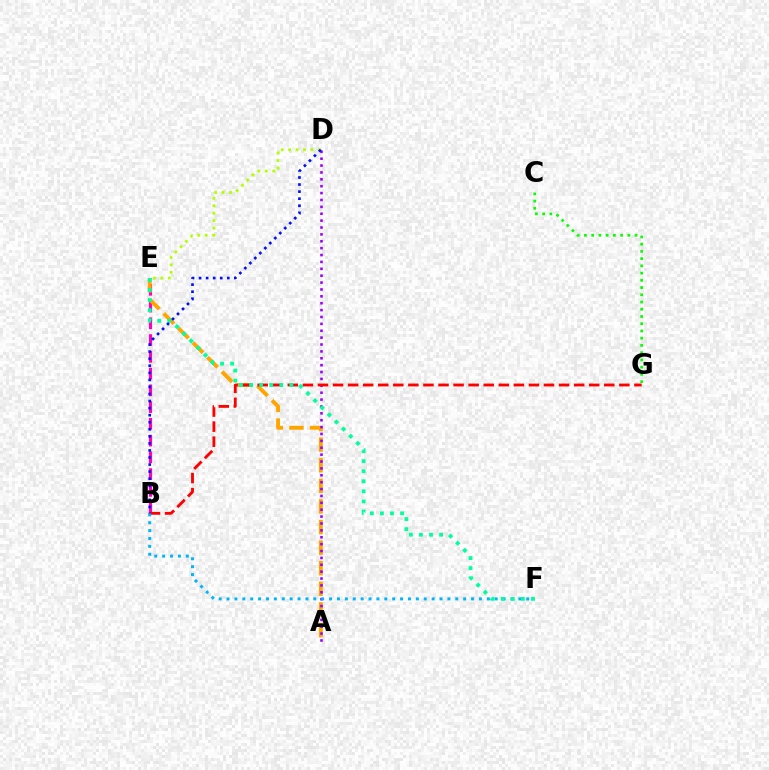{('B', 'E'): [{'color': '#ff00bd', 'line_style': 'dashed', 'thickness': 2.28}], ('C', 'G'): [{'color': '#08ff00', 'line_style': 'dotted', 'thickness': 1.97}], ('A', 'E'): [{'color': '#ffa500', 'line_style': 'dashed', 'thickness': 2.8}], ('A', 'D'): [{'color': '#9b00ff', 'line_style': 'dotted', 'thickness': 1.87}], ('B', 'G'): [{'color': '#ff0000', 'line_style': 'dashed', 'thickness': 2.05}], ('D', 'E'): [{'color': '#b3ff00', 'line_style': 'dotted', 'thickness': 2.02}], ('B', 'F'): [{'color': '#00b5ff', 'line_style': 'dotted', 'thickness': 2.14}], ('E', 'F'): [{'color': '#00ff9d', 'line_style': 'dotted', 'thickness': 2.74}], ('B', 'D'): [{'color': '#0010ff', 'line_style': 'dotted', 'thickness': 1.92}]}